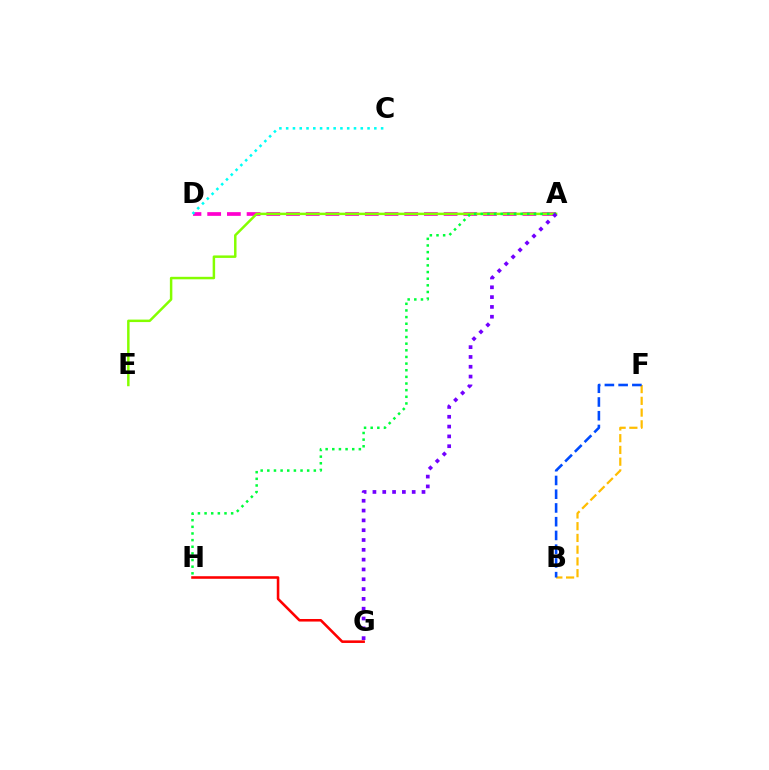{('G', 'H'): [{'color': '#ff0000', 'line_style': 'solid', 'thickness': 1.85}], ('A', 'D'): [{'color': '#ff00cf', 'line_style': 'dashed', 'thickness': 2.68}], ('A', 'E'): [{'color': '#84ff00', 'line_style': 'solid', 'thickness': 1.79}], ('B', 'F'): [{'color': '#ffbd00', 'line_style': 'dashed', 'thickness': 1.6}, {'color': '#004bff', 'line_style': 'dashed', 'thickness': 1.87}], ('A', 'H'): [{'color': '#00ff39', 'line_style': 'dotted', 'thickness': 1.8}], ('C', 'D'): [{'color': '#00fff6', 'line_style': 'dotted', 'thickness': 1.84}], ('A', 'G'): [{'color': '#7200ff', 'line_style': 'dotted', 'thickness': 2.67}]}